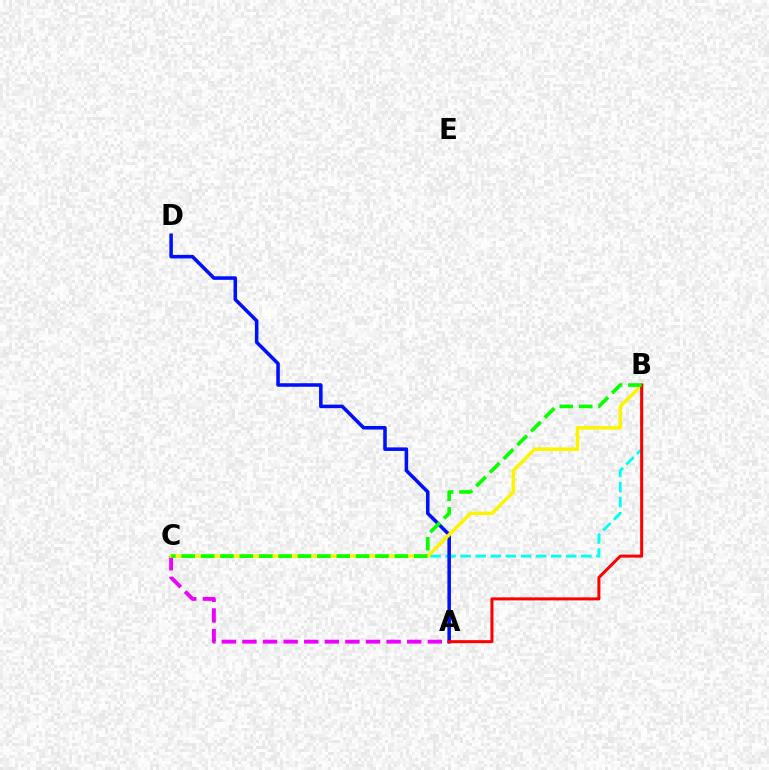{('B', 'C'): [{'color': '#00fff6', 'line_style': 'dashed', 'thickness': 2.05}, {'color': '#fcf500', 'line_style': 'solid', 'thickness': 2.52}, {'color': '#08ff00', 'line_style': 'dashed', 'thickness': 2.63}], ('A', 'C'): [{'color': '#ee00ff', 'line_style': 'dashed', 'thickness': 2.8}], ('A', 'D'): [{'color': '#0010ff', 'line_style': 'solid', 'thickness': 2.56}], ('A', 'B'): [{'color': '#ff0000', 'line_style': 'solid', 'thickness': 2.18}]}